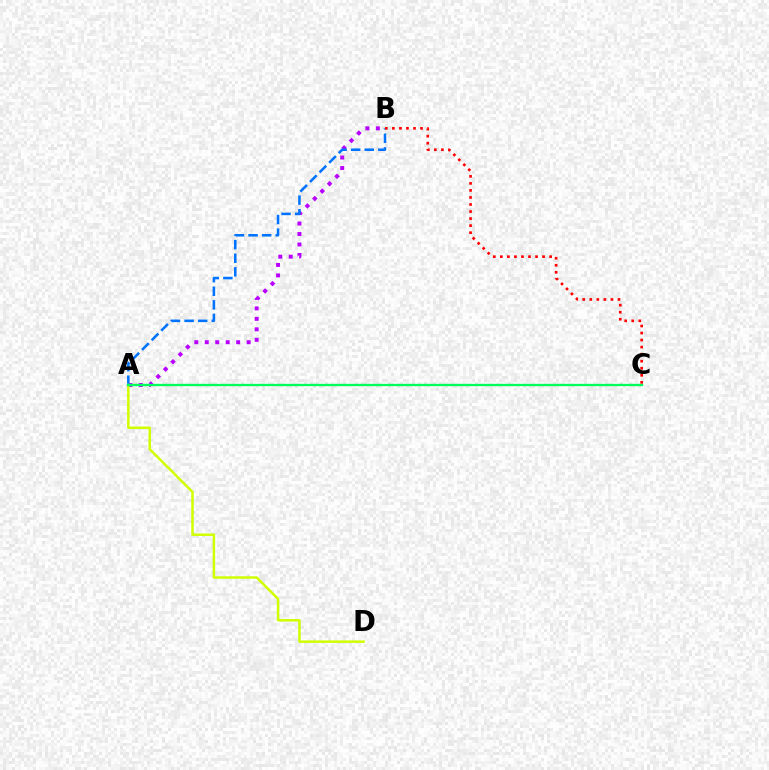{('A', 'B'): [{'color': '#b900ff', 'line_style': 'dotted', 'thickness': 2.84}, {'color': '#0074ff', 'line_style': 'dashed', 'thickness': 1.85}], ('A', 'D'): [{'color': '#d1ff00', 'line_style': 'solid', 'thickness': 1.8}], ('A', 'C'): [{'color': '#00ff5c', 'line_style': 'solid', 'thickness': 1.69}], ('B', 'C'): [{'color': '#ff0000', 'line_style': 'dotted', 'thickness': 1.91}]}